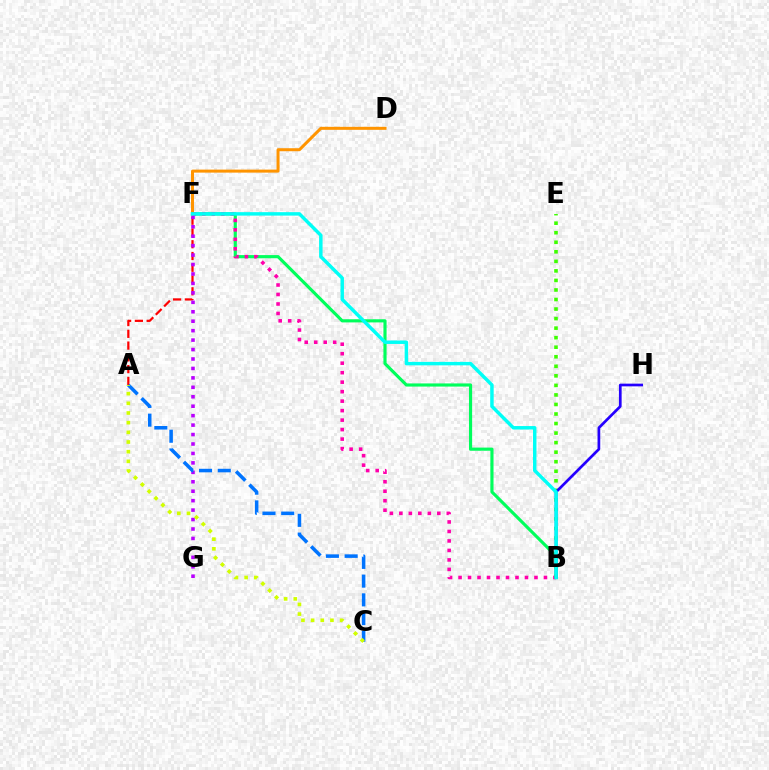{('D', 'F'): [{'color': '#ff9400', 'line_style': 'solid', 'thickness': 2.17}], ('B', 'F'): [{'color': '#00ff5c', 'line_style': 'solid', 'thickness': 2.27}, {'color': '#ff00ac', 'line_style': 'dotted', 'thickness': 2.58}, {'color': '#00fff6', 'line_style': 'solid', 'thickness': 2.49}], ('A', 'F'): [{'color': '#ff0000', 'line_style': 'dashed', 'thickness': 1.6}], ('B', 'E'): [{'color': '#3dff00', 'line_style': 'dotted', 'thickness': 2.59}], ('F', 'G'): [{'color': '#b900ff', 'line_style': 'dotted', 'thickness': 2.57}], ('A', 'C'): [{'color': '#0074ff', 'line_style': 'dashed', 'thickness': 2.55}, {'color': '#d1ff00', 'line_style': 'dotted', 'thickness': 2.63}], ('B', 'H'): [{'color': '#2500ff', 'line_style': 'solid', 'thickness': 1.95}]}